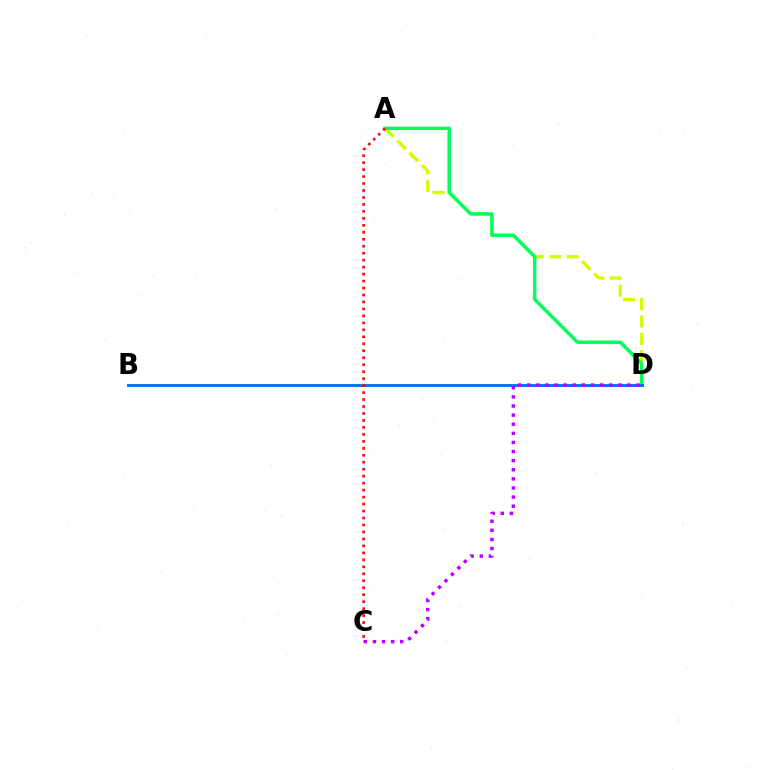{('A', 'D'): [{'color': '#d1ff00', 'line_style': 'dashed', 'thickness': 2.35}, {'color': '#00ff5c', 'line_style': 'solid', 'thickness': 2.46}], ('B', 'D'): [{'color': '#0074ff', 'line_style': 'solid', 'thickness': 2.13}], ('C', 'D'): [{'color': '#b900ff', 'line_style': 'dotted', 'thickness': 2.47}], ('A', 'C'): [{'color': '#ff0000', 'line_style': 'dotted', 'thickness': 1.89}]}